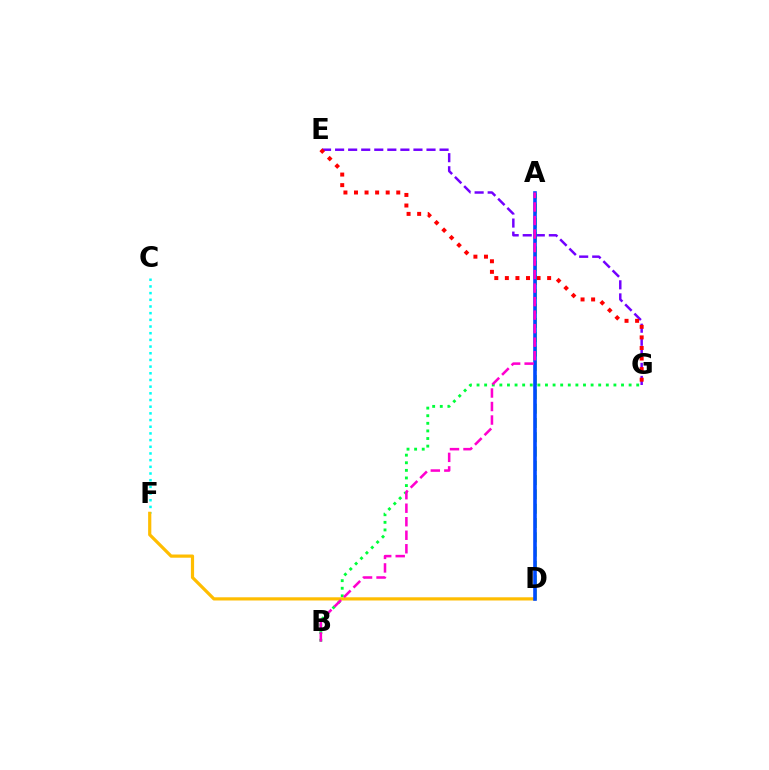{('E', 'G'): [{'color': '#7200ff', 'line_style': 'dashed', 'thickness': 1.77}, {'color': '#ff0000', 'line_style': 'dotted', 'thickness': 2.87}], ('B', 'G'): [{'color': '#00ff39', 'line_style': 'dotted', 'thickness': 2.07}], ('C', 'F'): [{'color': '#00fff6', 'line_style': 'dotted', 'thickness': 1.82}], ('D', 'F'): [{'color': '#ffbd00', 'line_style': 'solid', 'thickness': 2.3}], ('A', 'D'): [{'color': '#84ff00', 'line_style': 'dashed', 'thickness': 1.94}, {'color': '#004bff', 'line_style': 'solid', 'thickness': 2.61}], ('A', 'B'): [{'color': '#ff00cf', 'line_style': 'dashed', 'thickness': 1.84}]}